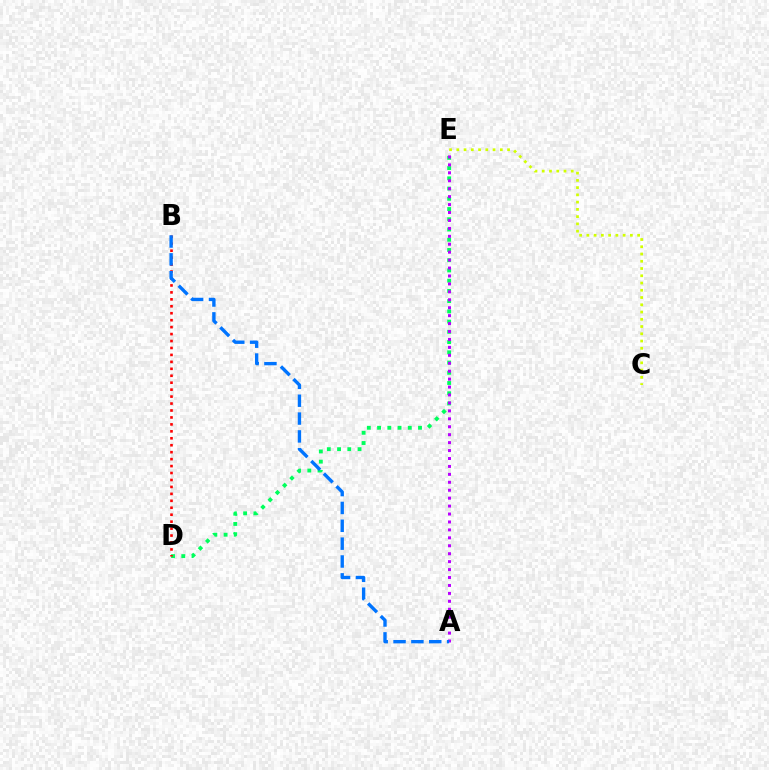{('D', 'E'): [{'color': '#00ff5c', 'line_style': 'dotted', 'thickness': 2.78}], ('A', 'E'): [{'color': '#b900ff', 'line_style': 'dotted', 'thickness': 2.16}], ('C', 'E'): [{'color': '#d1ff00', 'line_style': 'dotted', 'thickness': 1.97}], ('B', 'D'): [{'color': '#ff0000', 'line_style': 'dotted', 'thickness': 1.89}], ('A', 'B'): [{'color': '#0074ff', 'line_style': 'dashed', 'thickness': 2.43}]}